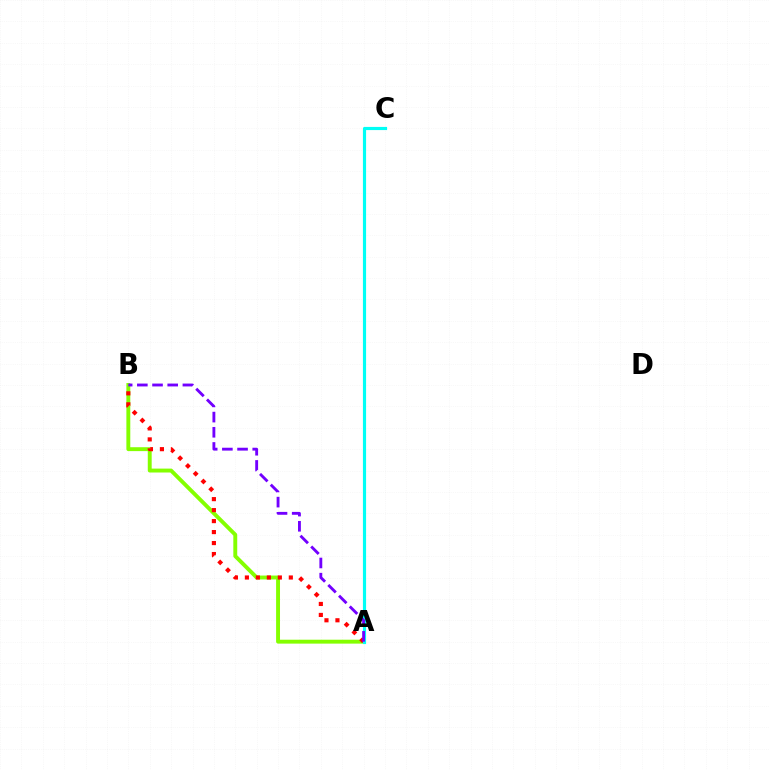{('A', 'B'): [{'color': '#84ff00', 'line_style': 'solid', 'thickness': 2.81}, {'color': '#ff0000', 'line_style': 'dotted', 'thickness': 2.98}, {'color': '#7200ff', 'line_style': 'dashed', 'thickness': 2.06}], ('A', 'C'): [{'color': '#00fff6', 'line_style': 'solid', 'thickness': 2.28}]}